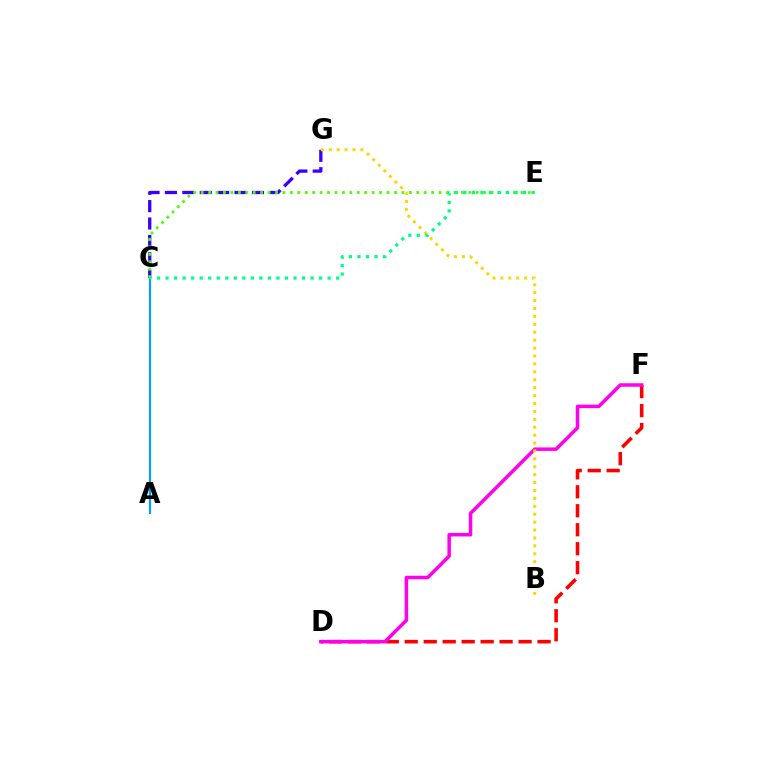{('C', 'G'): [{'color': '#3700ff', 'line_style': 'dashed', 'thickness': 2.36}], ('D', 'F'): [{'color': '#ff0000', 'line_style': 'dashed', 'thickness': 2.58}, {'color': '#ff00ed', 'line_style': 'solid', 'thickness': 2.52}], ('A', 'C'): [{'color': '#009eff', 'line_style': 'solid', 'thickness': 1.56}], ('B', 'G'): [{'color': '#ffd500', 'line_style': 'dotted', 'thickness': 2.15}], ('C', 'E'): [{'color': '#4fff00', 'line_style': 'dotted', 'thickness': 2.02}, {'color': '#00ff86', 'line_style': 'dotted', 'thickness': 2.32}]}